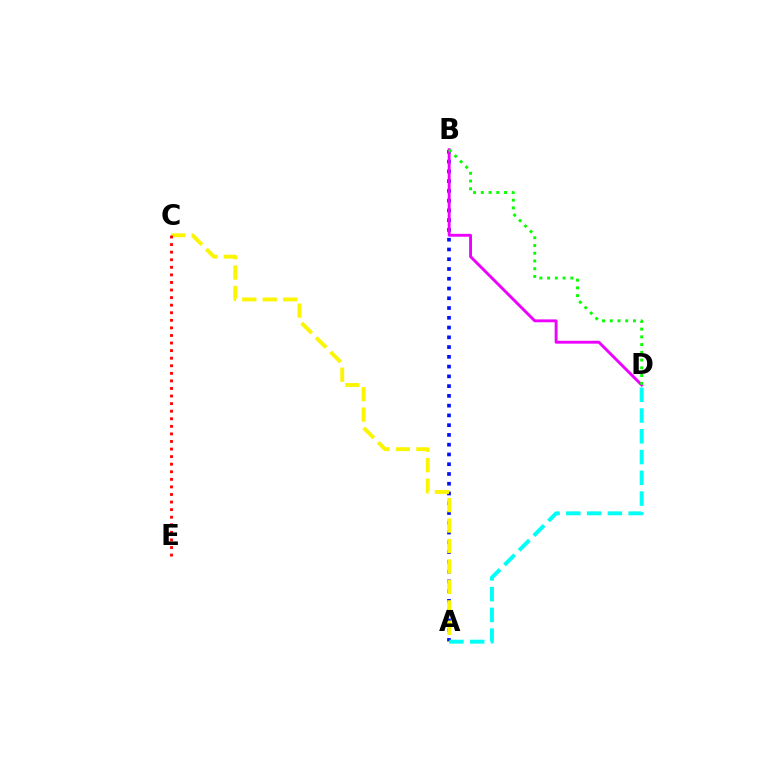{('A', 'B'): [{'color': '#0010ff', 'line_style': 'dotted', 'thickness': 2.65}], ('B', 'D'): [{'color': '#ee00ff', 'line_style': 'solid', 'thickness': 2.07}, {'color': '#08ff00', 'line_style': 'dotted', 'thickness': 2.1}], ('A', 'C'): [{'color': '#fcf500', 'line_style': 'dashed', 'thickness': 2.78}], ('C', 'E'): [{'color': '#ff0000', 'line_style': 'dotted', 'thickness': 2.06}], ('A', 'D'): [{'color': '#00fff6', 'line_style': 'dashed', 'thickness': 2.82}]}